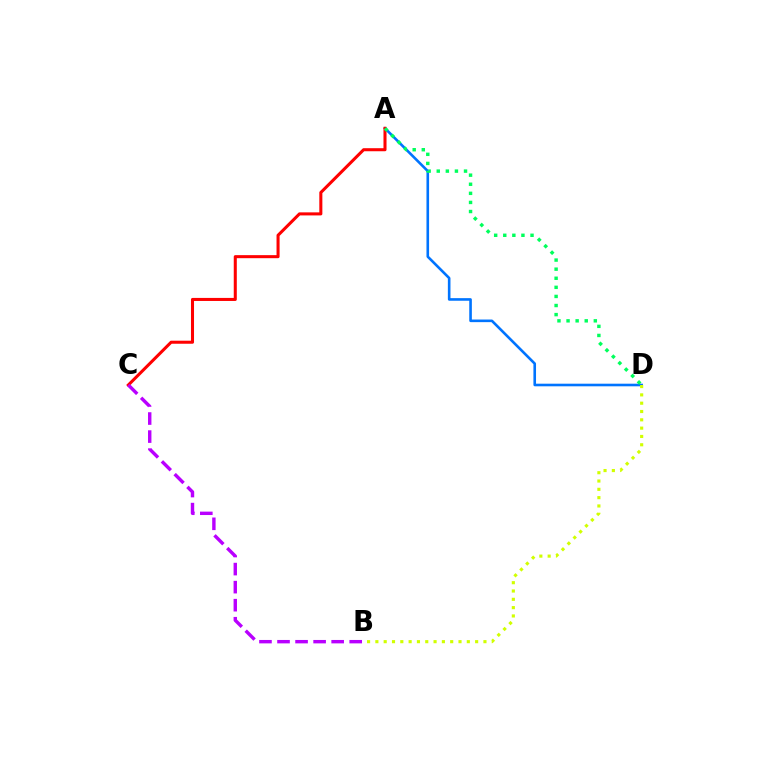{('A', 'D'): [{'color': '#0074ff', 'line_style': 'solid', 'thickness': 1.88}, {'color': '#00ff5c', 'line_style': 'dotted', 'thickness': 2.47}], ('B', 'D'): [{'color': '#d1ff00', 'line_style': 'dotted', 'thickness': 2.26}], ('A', 'C'): [{'color': '#ff0000', 'line_style': 'solid', 'thickness': 2.2}], ('B', 'C'): [{'color': '#b900ff', 'line_style': 'dashed', 'thickness': 2.45}]}